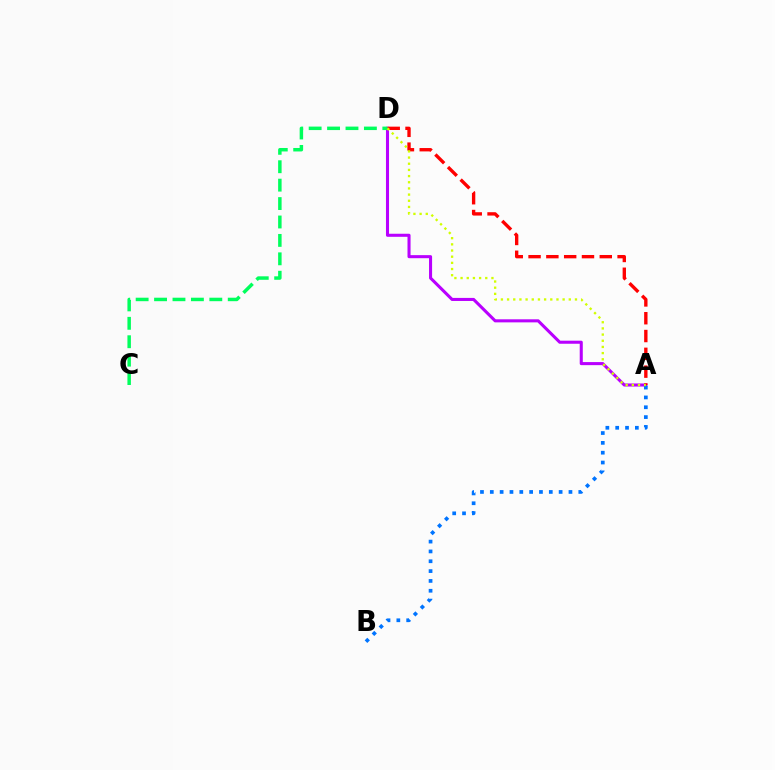{('A', 'D'): [{'color': '#b900ff', 'line_style': 'solid', 'thickness': 2.21}, {'color': '#ff0000', 'line_style': 'dashed', 'thickness': 2.42}, {'color': '#d1ff00', 'line_style': 'dotted', 'thickness': 1.68}], ('A', 'B'): [{'color': '#0074ff', 'line_style': 'dotted', 'thickness': 2.67}], ('C', 'D'): [{'color': '#00ff5c', 'line_style': 'dashed', 'thickness': 2.5}]}